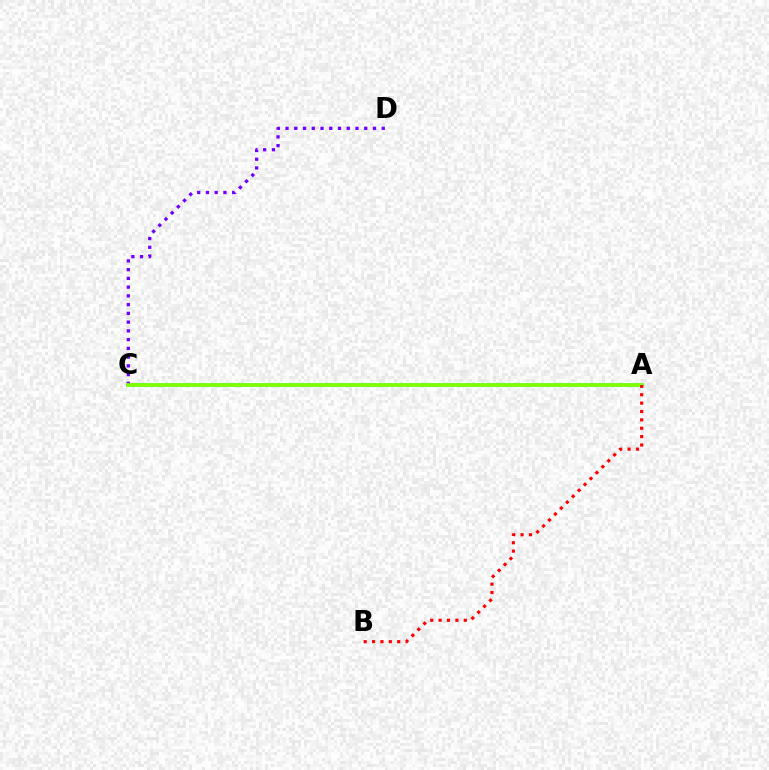{('A', 'C'): [{'color': '#00fff6', 'line_style': 'solid', 'thickness': 2.67}, {'color': '#84ff00', 'line_style': 'solid', 'thickness': 2.67}], ('C', 'D'): [{'color': '#7200ff', 'line_style': 'dotted', 'thickness': 2.38}], ('A', 'B'): [{'color': '#ff0000', 'line_style': 'dotted', 'thickness': 2.28}]}